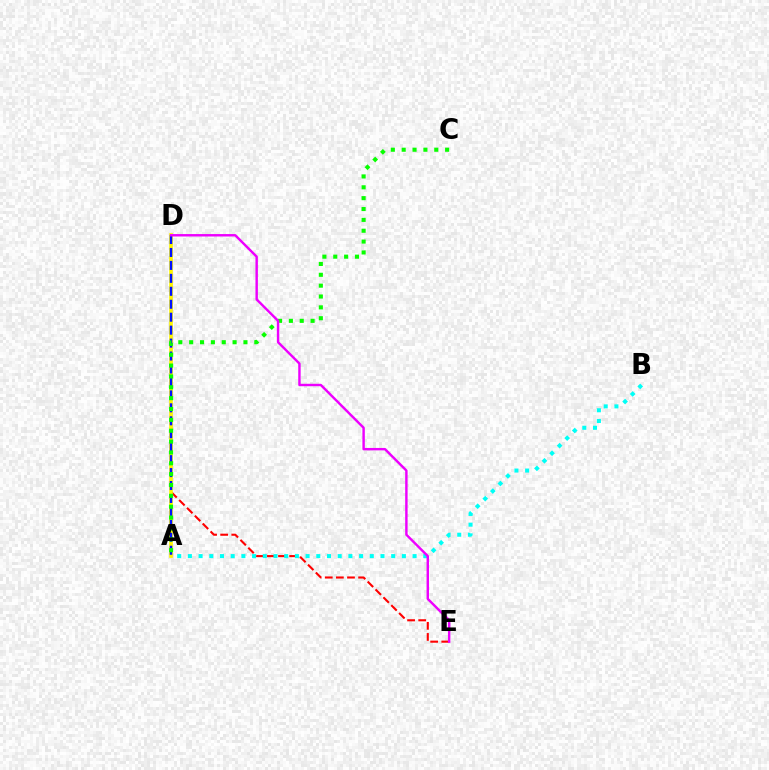{('D', 'E'): [{'color': '#ff0000', 'line_style': 'dashed', 'thickness': 1.51}, {'color': '#ee00ff', 'line_style': 'solid', 'thickness': 1.75}], ('A', 'D'): [{'color': '#fcf500', 'line_style': 'solid', 'thickness': 2.62}, {'color': '#0010ff', 'line_style': 'dashed', 'thickness': 1.76}], ('A', 'C'): [{'color': '#08ff00', 'line_style': 'dotted', 'thickness': 2.95}], ('A', 'B'): [{'color': '#00fff6', 'line_style': 'dotted', 'thickness': 2.91}]}